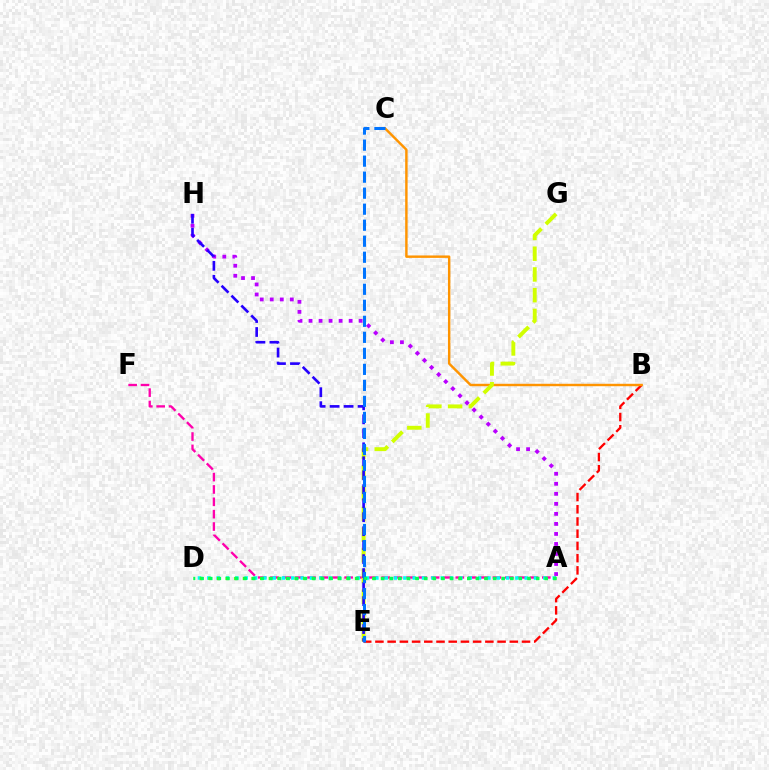{('B', 'E'): [{'color': '#ff0000', 'line_style': 'dashed', 'thickness': 1.66}], ('A', 'H'): [{'color': '#b900ff', 'line_style': 'dotted', 'thickness': 2.72}], ('A', 'F'): [{'color': '#ff00ac', 'line_style': 'dashed', 'thickness': 1.68}], ('A', 'D'): [{'color': '#00fff6', 'line_style': 'dotted', 'thickness': 2.54}, {'color': '#3dff00', 'line_style': 'dotted', 'thickness': 2.34}, {'color': '#00ff5c', 'line_style': 'dotted', 'thickness': 2.34}], ('B', 'C'): [{'color': '#ff9400', 'line_style': 'solid', 'thickness': 1.75}], ('E', 'G'): [{'color': '#d1ff00', 'line_style': 'dashed', 'thickness': 2.82}], ('E', 'H'): [{'color': '#2500ff', 'line_style': 'dashed', 'thickness': 1.9}], ('C', 'E'): [{'color': '#0074ff', 'line_style': 'dashed', 'thickness': 2.18}]}